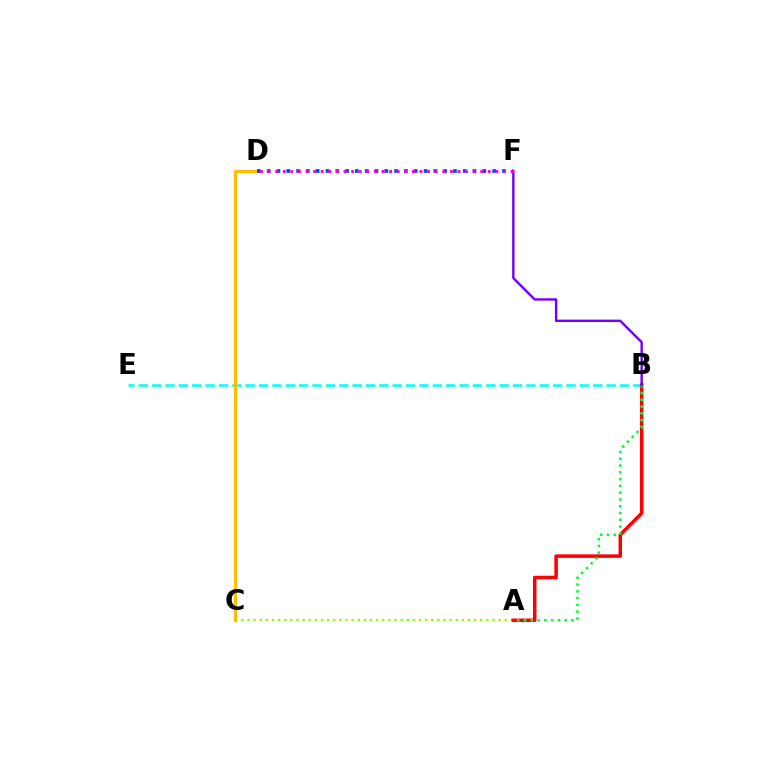{('A', 'C'): [{'color': '#84ff00', 'line_style': 'dotted', 'thickness': 1.66}], ('B', 'E'): [{'color': '#00fff6', 'line_style': 'dashed', 'thickness': 1.82}], ('C', 'D'): [{'color': '#ffbd00', 'line_style': 'solid', 'thickness': 2.32}], ('A', 'B'): [{'color': '#ff0000', 'line_style': 'solid', 'thickness': 2.53}, {'color': '#00ff39', 'line_style': 'dotted', 'thickness': 1.84}], ('B', 'F'): [{'color': '#7200ff', 'line_style': 'solid', 'thickness': 1.73}], ('D', 'F'): [{'color': '#004bff', 'line_style': 'dotted', 'thickness': 2.66}, {'color': '#ff00cf', 'line_style': 'dotted', 'thickness': 2.06}]}